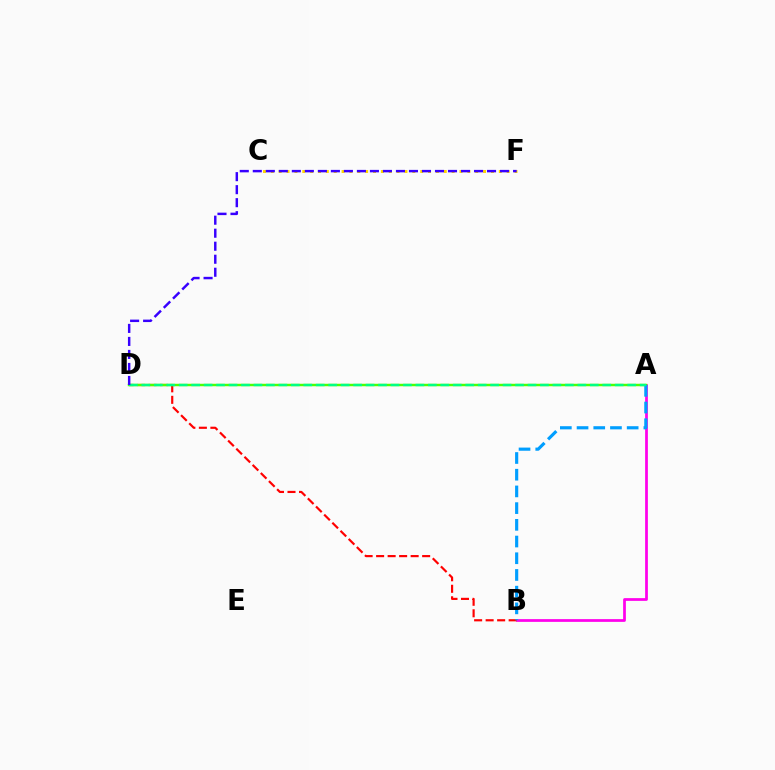{('A', 'B'): [{'color': '#ff00ed', 'line_style': 'solid', 'thickness': 1.98}, {'color': '#009eff', 'line_style': 'dashed', 'thickness': 2.27}], ('C', 'F'): [{'color': '#ffd500', 'line_style': 'dotted', 'thickness': 2.14}], ('B', 'D'): [{'color': '#ff0000', 'line_style': 'dashed', 'thickness': 1.56}], ('A', 'D'): [{'color': '#4fff00', 'line_style': 'solid', 'thickness': 1.77}, {'color': '#00ff86', 'line_style': 'dashed', 'thickness': 1.69}], ('D', 'F'): [{'color': '#3700ff', 'line_style': 'dashed', 'thickness': 1.77}]}